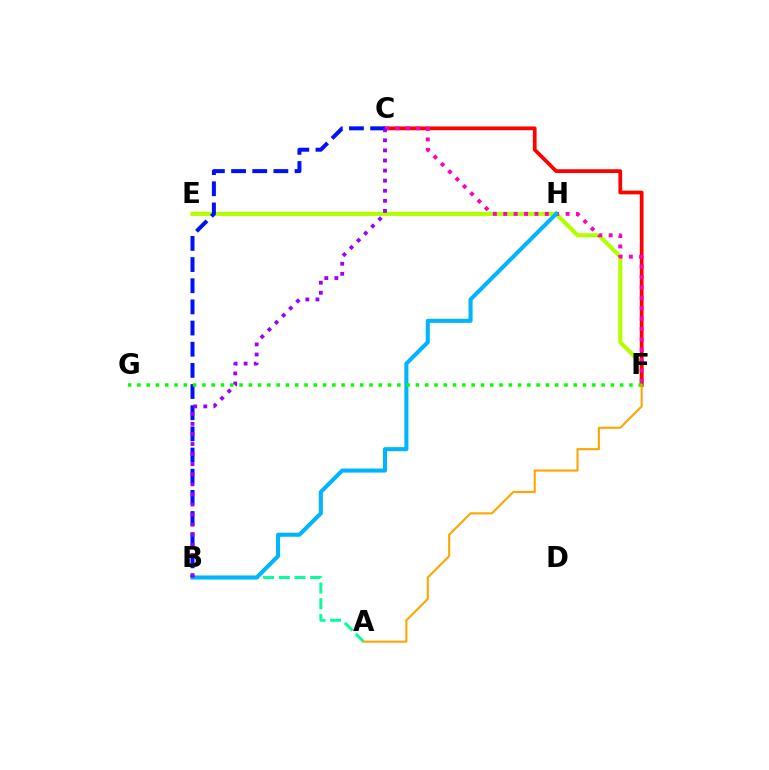{('E', 'F'): [{'color': '#b3ff00', 'line_style': 'solid', 'thickness': 2.96}], ('A', 'B'): [{'color': '#00ff9d', 'line_style': 'dashed', 'thickness': 2.13}], ('C', 'F'): [{'color': '#ff0000', 'line_style': 'solid', 'thickness': 2.69}, {'color': '#ff00bd', 'line_style': 'dotted', 'thickness': 2.82}], ('B', 'H'): [{'color': '#00b5ff', 'line_style': 'solid', 'thickness': 2.93}], ('B', 'C'): [{'color': '#0010ff', 'line_style': 'dashed', 'thickness': 2.87}, {'color': '#9b00ff', 'line_style': 'dotted', 'thickness': 2.74}], ('F', 'G'): [{'color': '#08ff00', 'line_style': 'dotted', 'thickness': 2.52}], ('A', 'F'): [{'color': '#ffa500', 'line_style': 'solid', 'thickness': 1.51}]}